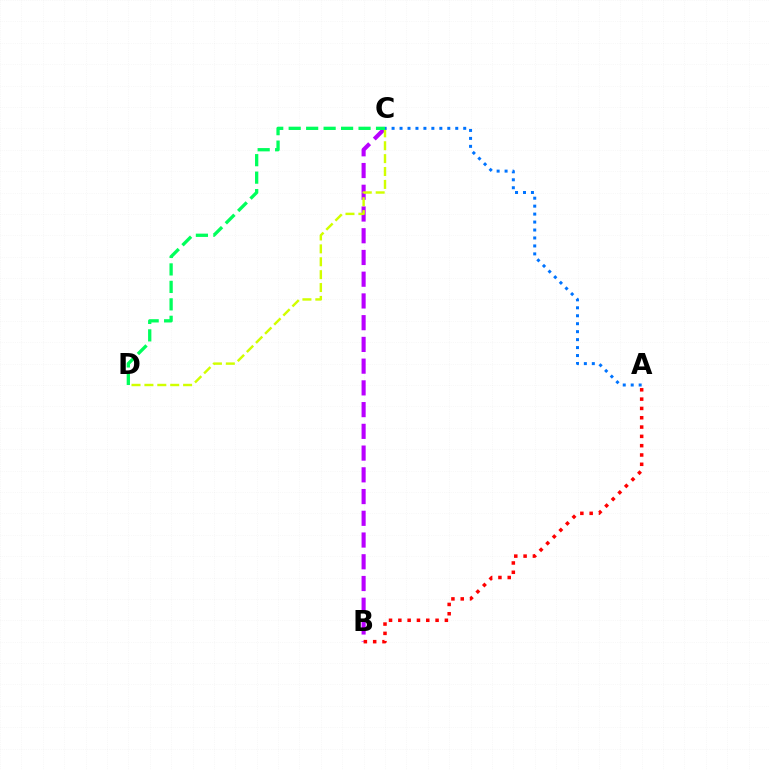{('B', 'C'): [{'color': '#b900ff', 'line_style': 'dashed', 'thickness': 2.95}], ('C', 'D'): [{'color': '#d1ff00', 'line_style': 'dashed', 'thickness': 1.75}, {'color': '#00ff5c', 'line_style': 'dashed', 'thickness': 2.37}], ('A', 'B'): [{'color': '#ff0000', 'line_style': 'dotted', 'thickness': 2.53}], ('A', 'C'): [{'color': '#0074ff', 'line_style': 'dotted', 'thickness': 2.16}]}